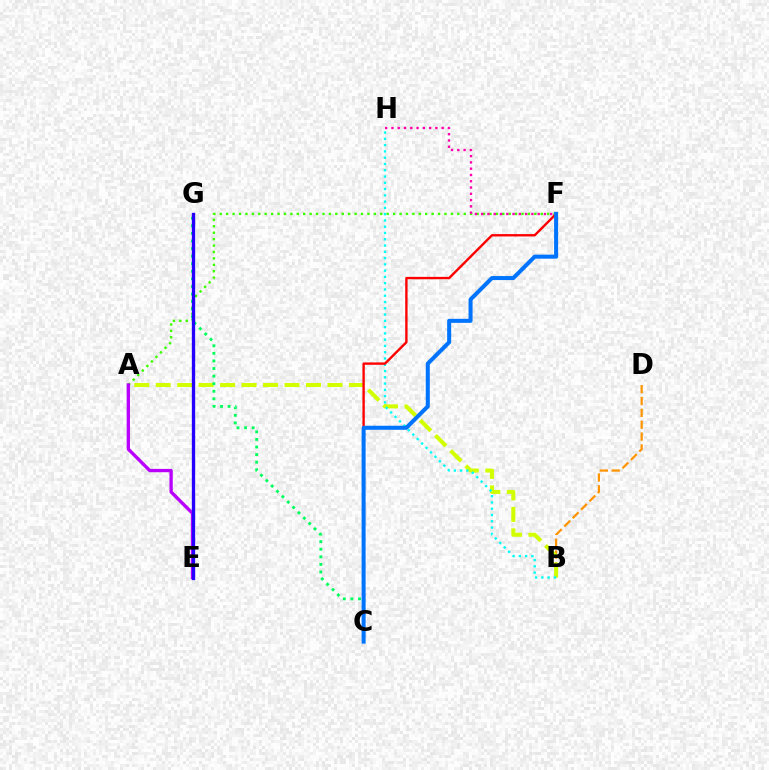{('A', 'F'): [{'color': '#3dff00', 'line_style': 'dotted', 'thickness': 1.74}], ('B', 'D'): [{'color': '#ff9400', 'line_style': 'dashed', 'thickness': 1.61}], ('A', 'B'): [{'color': '#d1ff00', 'line_style': 'dashed', 'thickness': 2.92}], ('C', 'G'): [{'color': '#00ff5c', 'line_style': 'dotted', 'thickness': 2.06}], ('B', 'H'): [{'color': '#00fff6', 'line_style': 'dotted', 'thickness': 1.7}], ('F', 'H'): [{'color': '#ff00ac', 'line_style': 'dotted', 'thickness': 1.71}], ('C', 'F'): [{'color': '#ff0000', 'line_style': 'solid', 'thickness': 1.7}, {'color': '#0074ff', 'line_style': 'solid', 'thickness': 2.9}], ('A', 'E'): [{'color': '#b900ff', 'line_style': 'solid', 'thickness': 2.39}], ('E', 'G'): [{'color': '#2500ff', 'line_style': 'solid', 'thickness': 2.39}]}